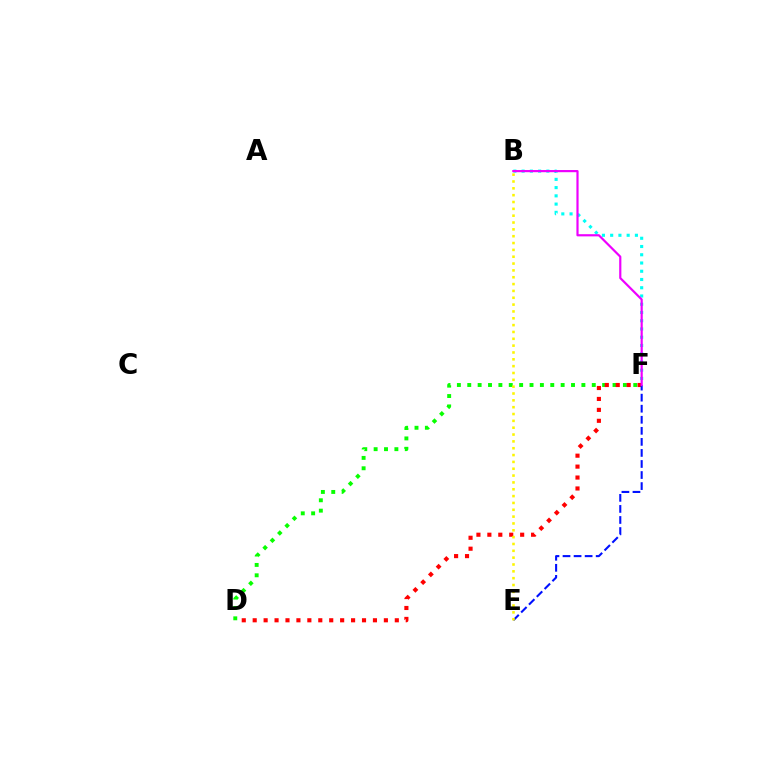{('D', 'F'): [{'color': '#08ff00', 'line_style': 'dotted', 'thickness': 2.82}, {'color': '#ff0000', 'line_style': 'dotted', 'thickness': 2.97}], ('B', 'F'): [{'color': '#00fff6', 'line_style': 'dotted', 'thickness': 2.24}, {'color': '#ee00ff', 'line_style': 'solid', 'thickness': 1.57}], ('E', 'F'): [{'color': '#0010ff', 'line_style': 'dashed', 'thickness': 1.5}], ('B', 'E'): [{'color': '#fcf500', 'line_style': 'dotted', 'thickness': 1.86}]}